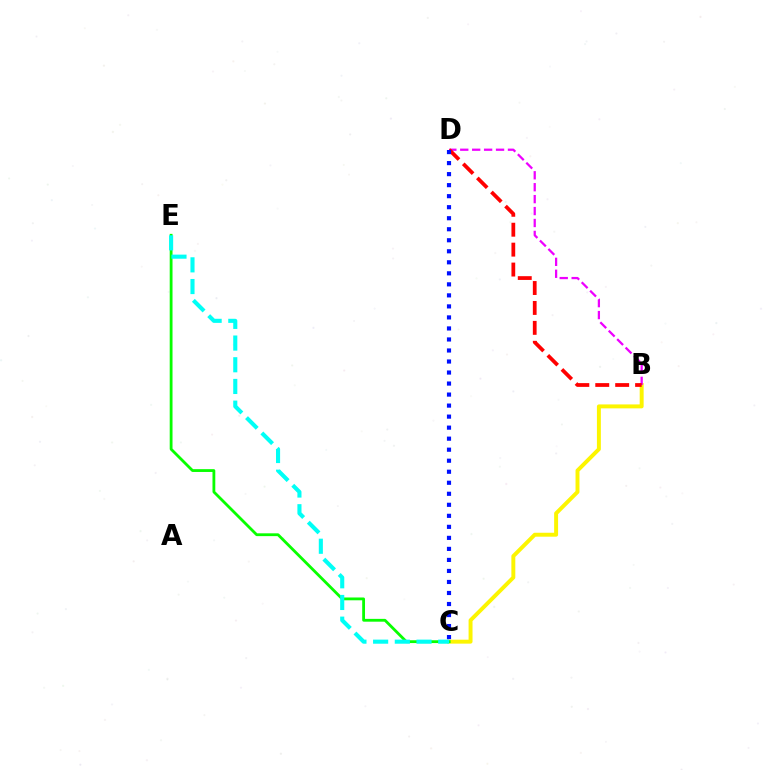{('B', 'C'): [{'color': '#fcf500', 'line_style': 'solid', 'thickness': 2.84}], ('B', 'D'): [{'color': '#ee00ff', 'line_style': 'dashed', 'thickness': 1.62}, {'color': '#ff0000', 'line_style': 'dashed', 'thickness': 2.71}], ('C', 'E'): [{'color': '#08ff00', 'line_style': 'solid', 'thickness': 2.02}, {'color': '#00fff6', 'line_style': 'dashed', 'thickness': 2.95}], ('C', 'D'): [{'color': '#0010ff', 'line_style': 'dotted', 'thickness': 2.99}]}